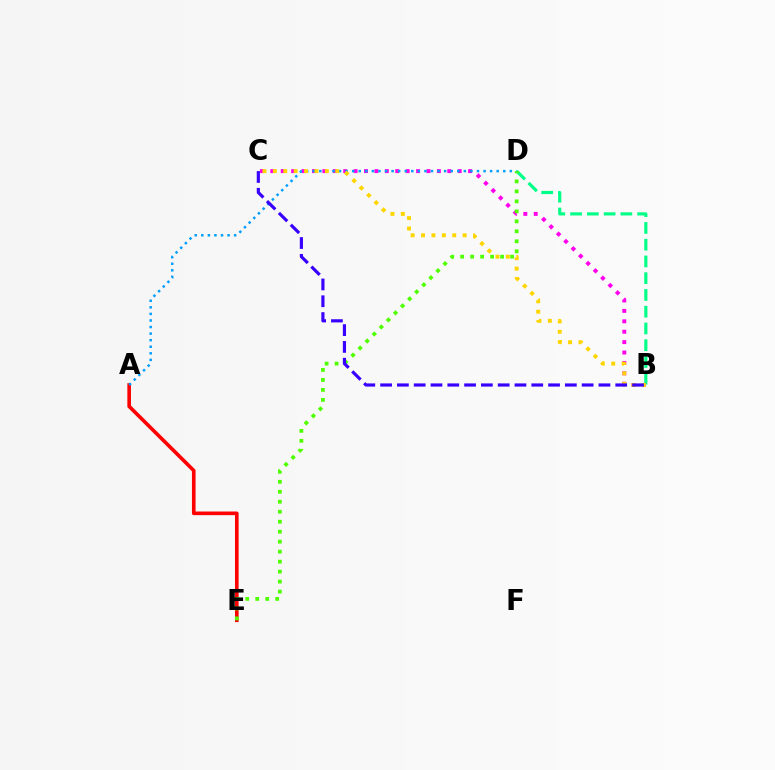{('B', 'D'): [{'color': '#00ff86', 'line_style': 'dashed', 'thickness': 2.28}], ('B', 'C'): [{'color': '#ff00ed', 'line_style': 'dotted', 'thickness': 2.83}, {'color': '#ffd500', 'line_style': 'dotted', 'thickness': 2.83}, {'color': '#3700ff', 'line_style': 'dashed', 'thickness': 2.28}], ('A', 'E'): [{'color': '#ff0000', 'line_style': 'solid', 'thickness': 2.61}], ('D', 'E'): [{'color': '#4fff00', 'line_style': 'dotted', 'thickness': 2.71}], ('A', 'D'): [{'color': '#009eff', 'line_style': 'dotted', 'thickness': 1.78}]}